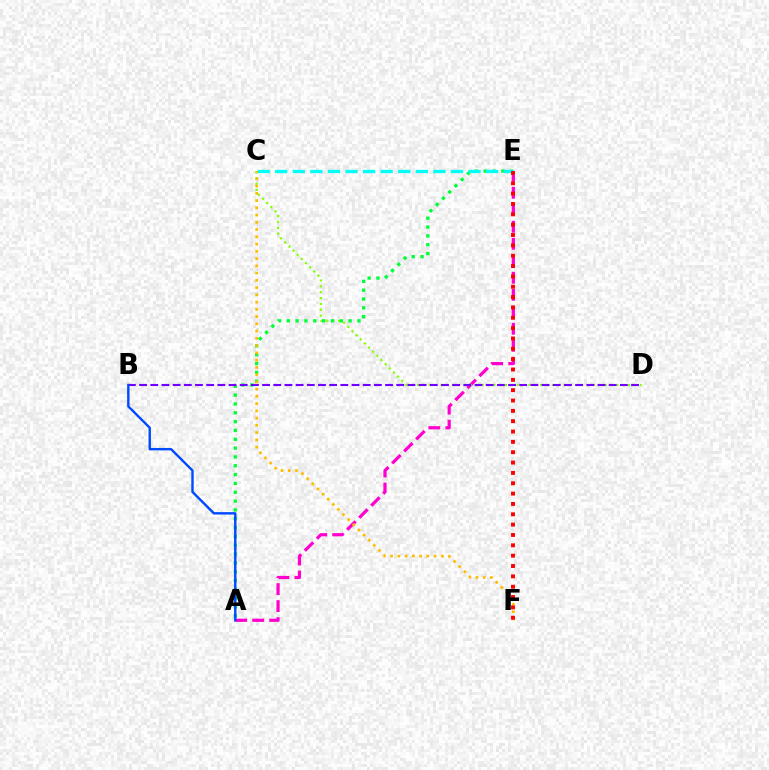{('A', 'E'): [{'color': '#ff00cf', 'line_style': 'dashed', 'thickness': 2.31}, {'color': '#00ff39', 'line_style': 'dotted', 'thickness': 2.4}], ('C', 'D'): [{'color': '#84ff00', 'line_style': 'dotted', 'thickness': 1.59}], ('B', 'D'): [{'color': '#7200ff', 'line_style': 'dashed', 'thickness': 1.52}], ('C', 'E'): [{'color': '#00fff6', 'line_style': 'dashed', 'thickness': 2.39}], ('A', 'B'): [{'color': '#004bff', 'line_style': 'solid', 'thickness': 1.74}], ('C', 'F'): [{'color': '#ffbd00', 'line_style': 'dotted', 'thickness': 1.97}], ('E', 'F'): [{'color': '#ff0000', 'line_style': 'dotted', 'thickness': 2.81}]}